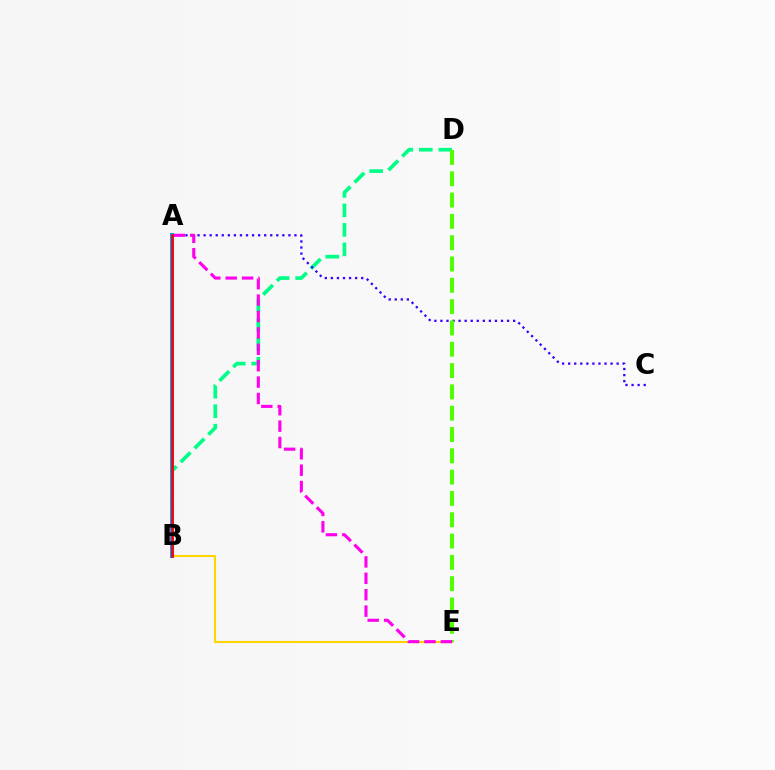{('B', 'D'): [{'color': '#00ff86', 'line_style': 'dashed', 'thickness': 2.65}], ('A', 'C'): [{'color': '#3700ff', 'line_style': 'dotted', 'thickness': 1.65}], ('B', 'E'): [{'color': '#ffd500', 'line_style': 'solid', 'thickness': 1.52}], ('A', 'B'): [{'color': '#009eff', 'line_style': 'solid', 'thickness': 2.88}, {'color': '#ff0000', 'line_style': 'solid', 'thickness': 1.93}], ('D', 'E'): [{'color': '#4fff00', 'line_style': 'dashed', 'thickness': 2.9}], ('A', 'E'): [{'color': '#ff00ed', 'line_style': 'dashed', 'thickness': 2.23}]}